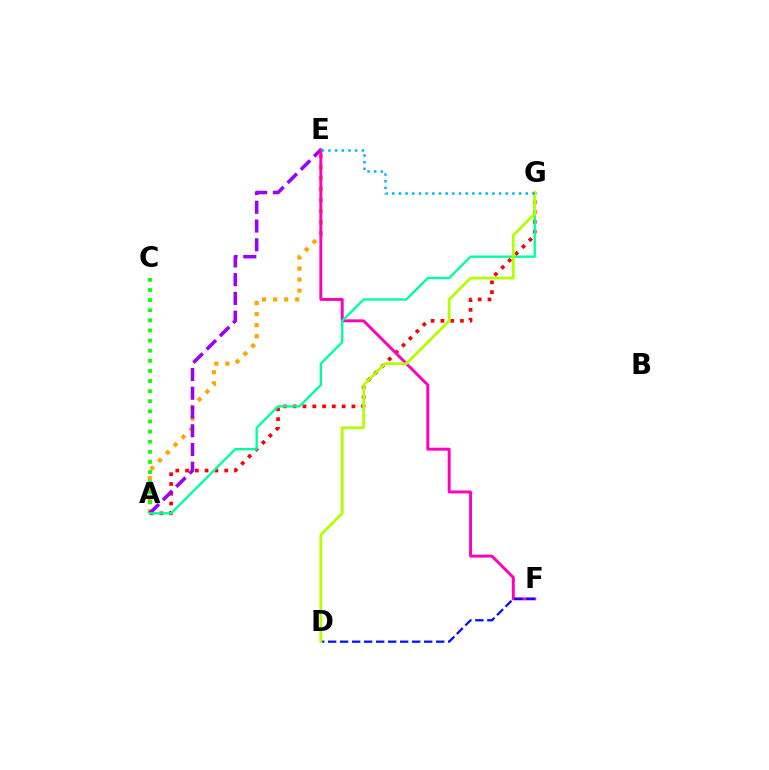{('A', 'E'): [{'color': '#ffa500', 'line_style': 'dotted', 'thickness': 3.0}, {'color': '#9b00ff', 'line_style': 'dashed', 'thickness': 2.55}], ('A', 'G'): [{'color': '#ff0000', 'line_style': 'dotted', 'thickness': 2.66}, {'color': '#00ff9d', 'line_style': 'solid', 'thickness': 1.7}], ('A', 'C'): [{'color': '#08ff00', 'line_style': 'dotted', 'thickness': 2.75}], ('E', 'F'): [{'color': '#ff00bd', 'line_style': 'solid', 'thickness': 2.11}], ('D', 'F'): [{'color': '#0010ff', 'line_style': 'dashed', 'thickness': 1.63}], ('D', 'G'): [{'color': '#b3ff00', 'line_style': 'solid', 'thickness': 1.99}], ('E', 'G'): [{'color': '#00b5ff', 'line_style': 'dotted', 'thickness': 1.81}]}